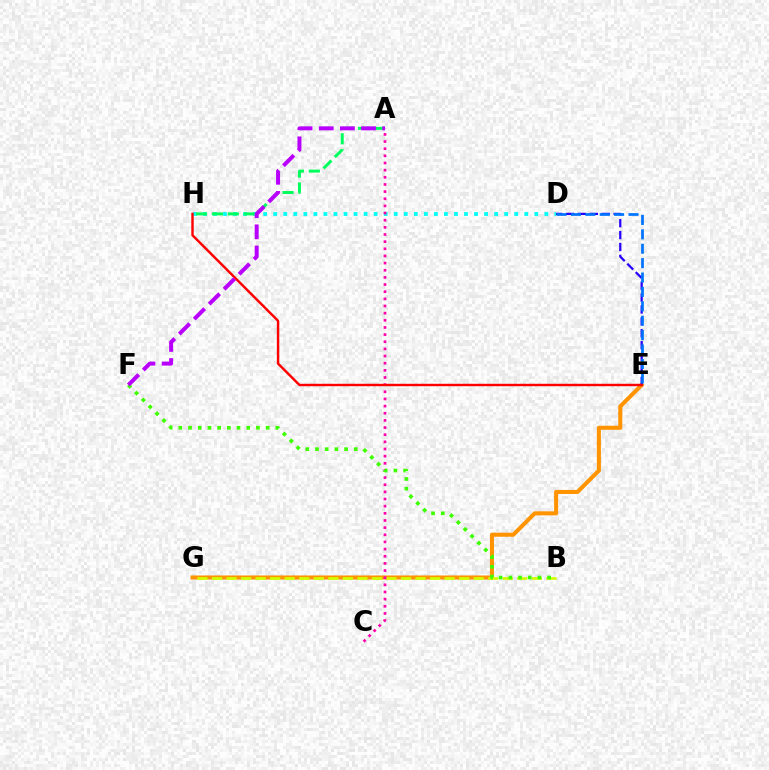{('E', 'G'): [{'color': '#ff9400', 'line_style': 'solid', 'thickness': 2.93}], ('B', 'G'): [{'color': '#d1ff00', 'line_style': 'dashed', 'thickness': 1.98}], ('D', 'H'): [{'color': '#00fff6', 'line_style': 'dotted', 'thickness': 2.73}], ('A', 'C'): [{'color': '#ff00ac', 'line_style': 'dotted', 'thickness': 1.94}], ('B', 'F'): [{'color': '#3dff00', 'line_style': 'dotted', 'thickness': 2.64}], ('A', 'H'): [{'color': '#00ff5c', 'line_style': 'dashed', 'thickness': 2.16}], ('D', 'E'): [{'color': '#2500ff', 'line_style': 'dashed', 'thickness': 1.62}, {'color': '#0074ff', 'line_style': 'dashed', 'thickness': 1.96}], ('E', 'H'): [{'color': '#ff0000', 'line_style': 'solid', 'thickness': 1.74}], ('A', 'F'): [{'color': '#b900ff', 'line_style': 'dashed', 'thickness': 2.87}]}